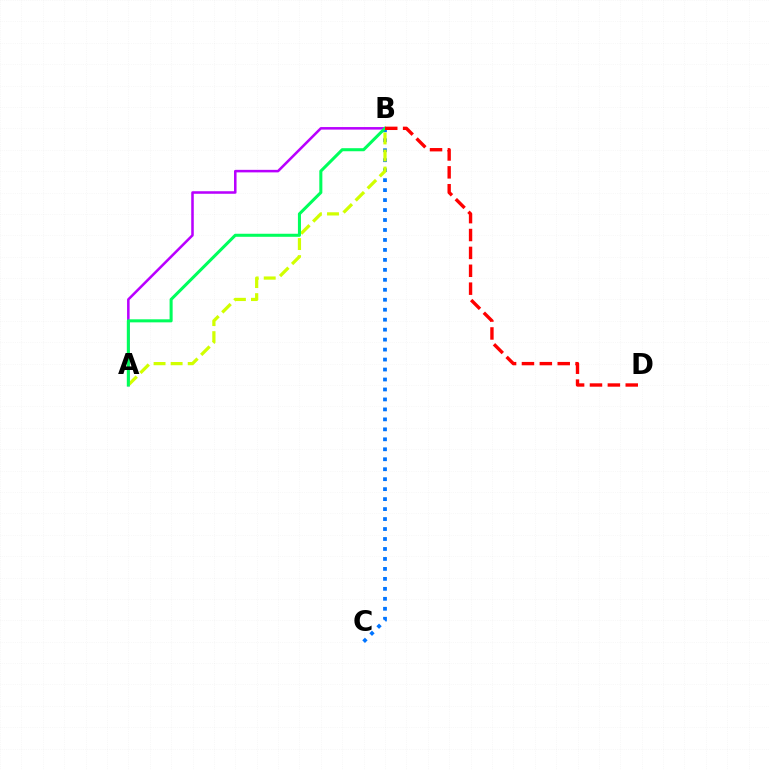{('A', 'B'): [{'color': '#b900ff', 'line_style': 'solid', 'thickness': 1.83}, {'color': '#d1ff00', 'line_style': 'dashed', 'thickness': 2.32}, {'color': '#00ff5c', 'line_style': 'solid', 'thickness': 2.19}], ('B', 'C'): [{'color': '#0074ff', 'line_style': 'dotted', 'thickness': 2.71}], ('B', 'D'): [{'color': '#ff0000', 'line_style': 'dashed', 'thickness': 2.43}]}